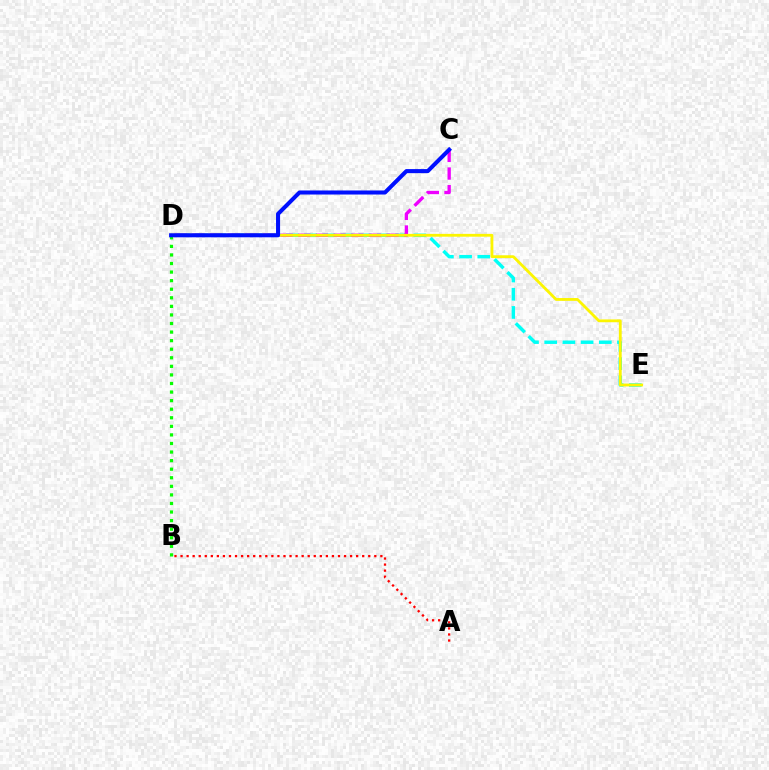{('D', 'E'): [{'color': '#00fff6', 'line_style': 'dashed', 'thickness': 2.47}, {'color': '#fcf500', 'line_style': 'solid', 'thickness': 2.03}], ('C', 'D'): [{'color': '#ee00ff', 'line_style': 'dashed', 'thickness': 2.4}, {'color': '#0010ff', 'line_style': 'solid', 'thickness': 2.92}], ('B', 'D'): [{'color': '#08ff00', 'line_style': 'dotted', 'thickness': 2.33}], ('A', 'B'): [{'color': '#ff0000', 'line_style': 'dotted', 'thickness': 1.65}]}